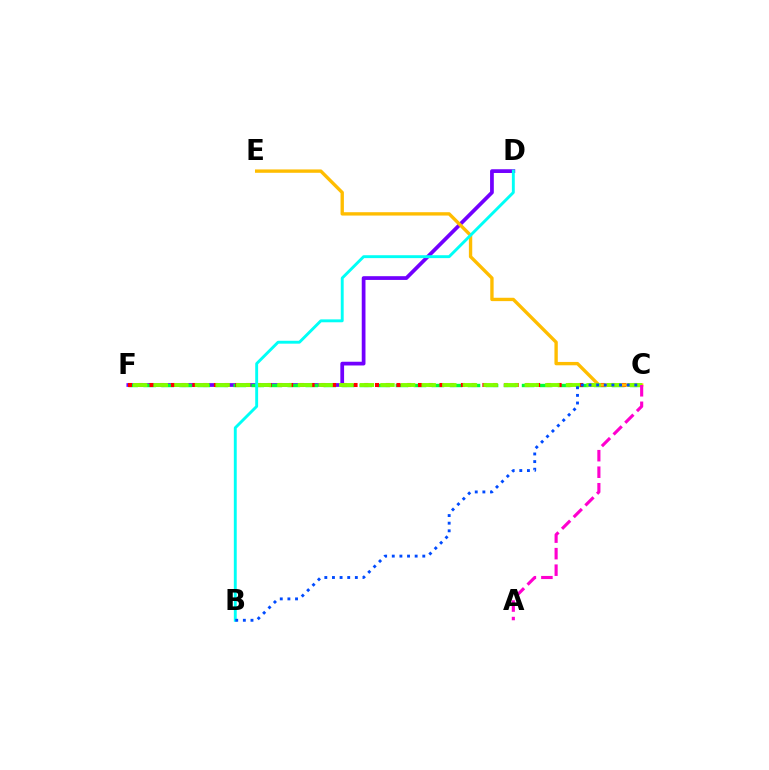{('D', 'F'): [{'color': '#7200ff', 'line_style': 'solid', 'thickness': 2.69}], ('C', 'F'): [{'color': '#00ff39', 'line_style': 'dashed', 'thickness': 2.45}, {'color': '#ff0000', 'line_style': 'dotted', 'thickness': 2.92}, {'color': '#84ff00', 'line_style': 'dashed', 'thickness': 2.8}], ('C', 'E'): [{'color': '#ffbd00', 'line_style': 'solid', 'thickness': 2.42}], ('A', 'C'): [{'color': '#ff00cf', 'line_style': 'dashed', 'thickness': 2.25}], ('B', 'D'): [{'color': '#00fff6', 'line_style': 'solid', 'thickness': 2.09}], ('B', 'C'): [{'color': '#004bff', 'line_style': 'dotted', 'thickness': 2.07}]}